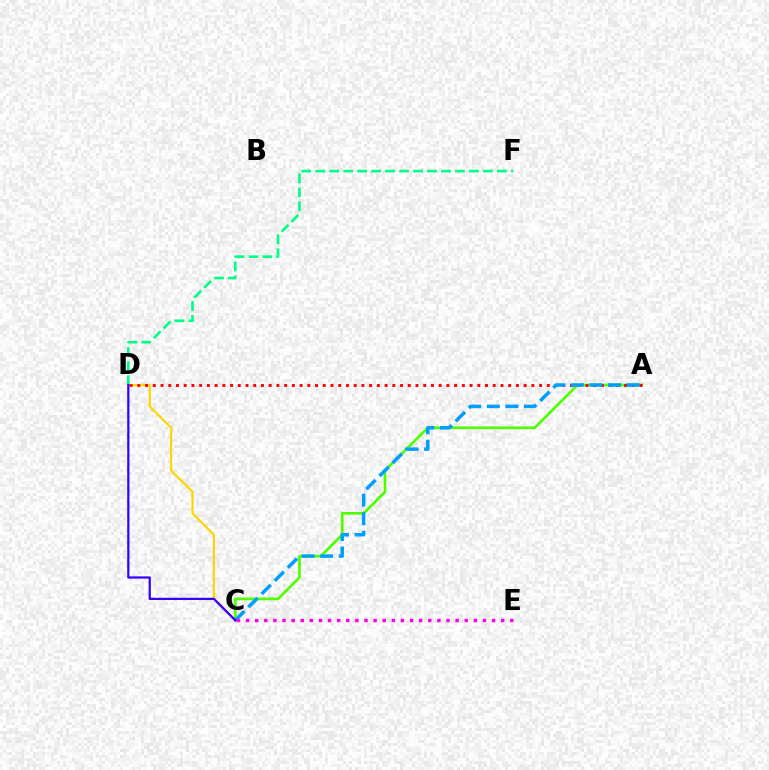{('C', 'D'): [{'color': '#ffd500', 'line_style': 'solid', 'thickness': 1.57}, {'color': '#3700ff', 'line_style': 'solid', 'thickness': 1.62}], ('A', 'C'): [{'color': '#4fff00', 'line_style': 'solid', 'thickness': 1.94}, {'color': '#009eff', 'line_style': 'dashed', 'thickness': 2.52}], ('A', 'D'): [{'color': '#ff0000', 'line_style': 'dotted', 'thickness': 2.1}], ('D', 'F'): [{'color': '#00ff86', 'line_style': 'dashed', 'thickness': 1.9}], ('C', 'E'): [{'color': '#ff00ed', 'line_style': 'dotted', 'thickness': 2.48}]}